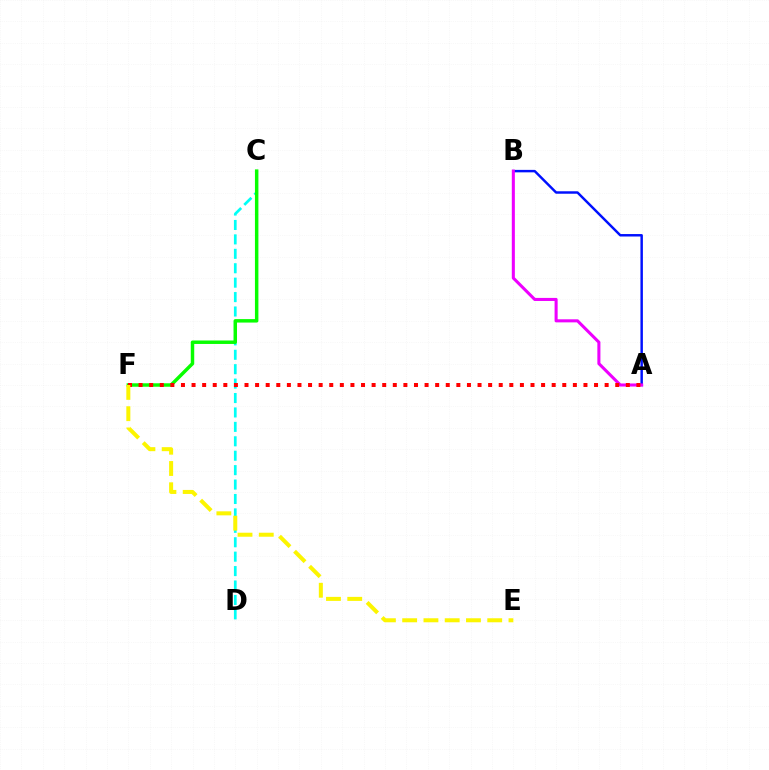{('A', 'B'): [{'color': '#0010ff', 'line_style': 'solid', 'thickness': 1.77}, {'color': '#ee00ff', 'line_style': 'solid', 'thickness': 2.2}], ('C', 'D'): [{'color': '#00fff6', 'line_style': 'dashed', 'thickness': 1.96}], ('C', 'F'): [{'color': '#08ff00', 'line_style': 'solid', 'thickness': 2.49}], ('A', 'F'): [{'color': '#ff0000', 'line_style': 'dotted', 'thickness': 2.88}], ('E', 'F'): [{'color': '#fcf500', 'line_style': 'dashed', 'thickness': 2.89}]}